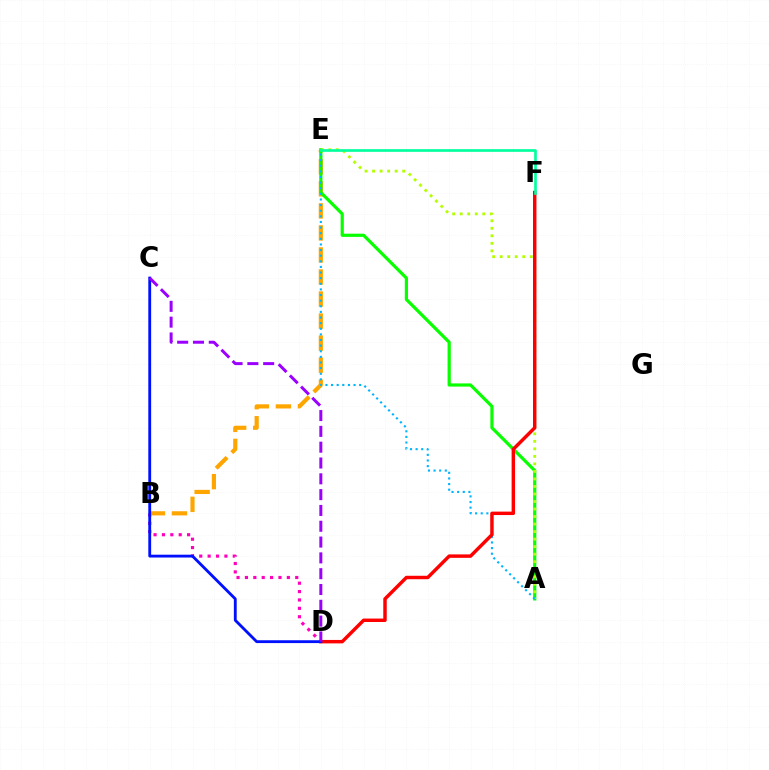{('B', 'D'): [{'color': '#ff00bd', 'line_style': 'dotted', 'thickness': 2.28}], ('B', 'E'): [{'color': '#ffa500', 'line_style': 'dashed', 'thickness': 2.99}], ('A', 'E'): [{'color': '#08ff00', 'line_style': 'solid', 'thickness': 2.29}, {'color': '#b3ff00', 'line_style': 'dotted', 'thickness': 2.04}, {'color': '#00b5ff', 'line_style': 'dotted', 'thickness': 1.53}], ('D', 'F'): [{'color': '#ff0000', 'line_style': 'solid', 'thickness': 2.48}], ('C', 'D'): [{'color': '#0010ff', 'line_style': 'solid', 'thickness': 2.04}, {'color': '#9b00ff', 'line_style': 'dashed', 'thickness': 2.15}], ('E', 'F'): [{'color': '#00ff9d', 'line_style': 'solid', 'thickness': 1.92}]}